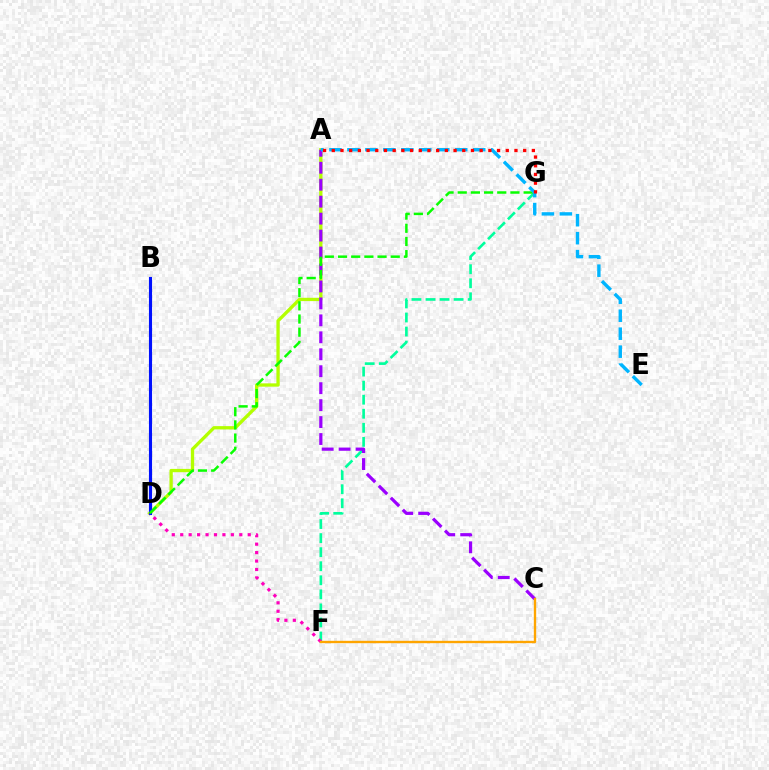{('F', 'G'): [{'color': '#00ff9d', 'line_style': 'dashed', 'thickness': 1.91}], ('A', 'D'): [{'color': '#b3ff00', 'line_style': 'solid', 'thickness': 2.38}], ('B', 'D'): [{'color': '#0010ff', 'line_style': 'solid', 'thickness': 2.24}], ('A', 'C'): [{'color': '#9b00ff', 'line_style': 'dashed', 'thickness': 2.3}], ('D', 'F'): [{'color': '#ff00bd', 'line_style': 'dotted', 'thickness': 2.29}], ('D', 'G'): [{'color': '#08ff00', 'line_style': 'dashed', 'thickness': 1.79}], ('C', 'F'): [{'color': '#ffa500', 'line_style': 'solid', 'thickness': 1.7}], ('A', 'E'): [{'color': '#00b5ff', 'line_style': 'dashed', 'thickness': 2.44}], ('A', 'G'): [{'color': '#ff0000', 'line_style': 'dotted', 'thickness': 2.36}]}